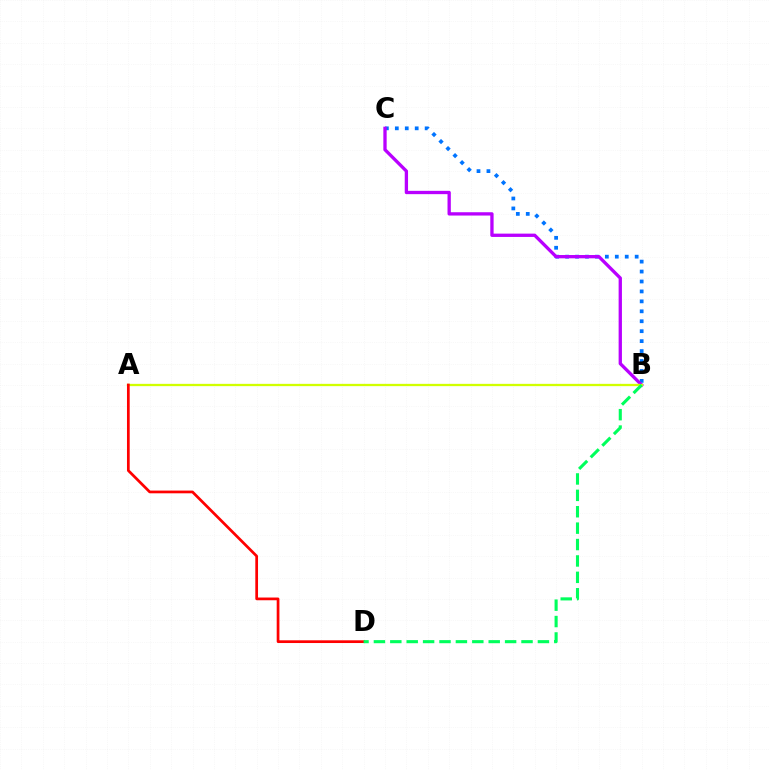{('B', 'C'): [{'color': '#0074ff', 'line_style': 'dotted', 'thickness': 2.7}, {'color': '#b900ff', 'line_style': 'solid', 'thickness': 2.39}], ('A', 'B'): [{'color': '#d1ff00', 'line_style': 'solid', 'thickness': 1.65}], ('A', 'D'): [{'color': '#ff0000', 'line_style': 'solid', 'thickness': 1.96}], ('B', 'D'): [{'color': '#00ff5c', 'line_style': 'dashed', 'thickness': 2.23}]}